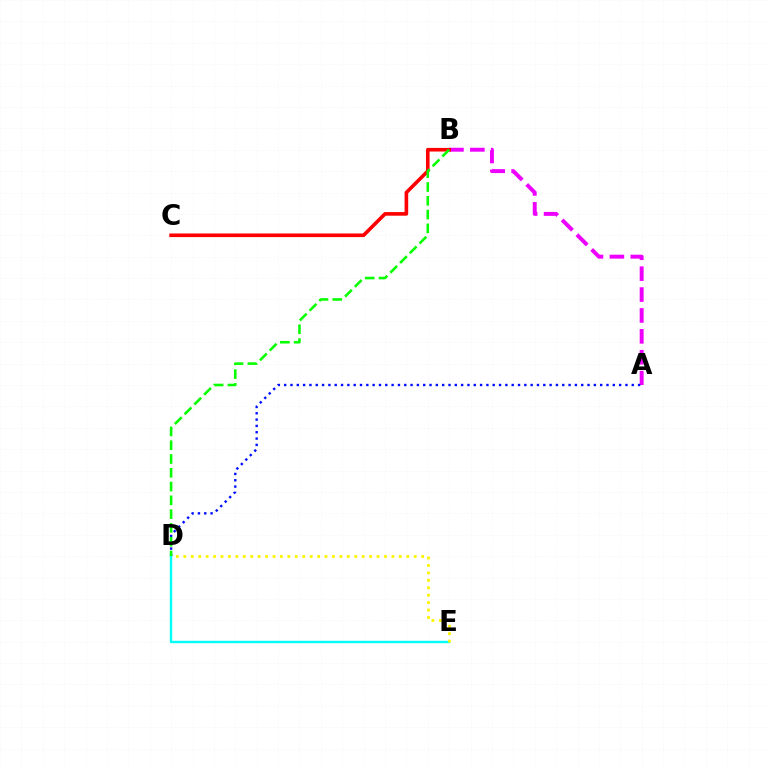{('A', 'B'): [{'color': '#ee00ff', 'line_style': 'dashed', 'thickness': 2.84}], ('B', 'C'): [{'color': '#ff0000', 'line_style': 'solid', 'thickness': 2.61}], ('A', 'D'): [{'color': '#0010ff', 'line_style': 'dotted', 'thickness': 1.72}], ('D', 'E'): [{'color': '#00fff6', 'line_style': 'solid', 'thickness': 1.71}, {'color': '#fcf500', 'line_style': 'dotted', 'thickness': 2.02}], ('B', 'D'): [{'color': '#08ff00', 'line_style': 'dashed', 'thickness': 1.87}]}